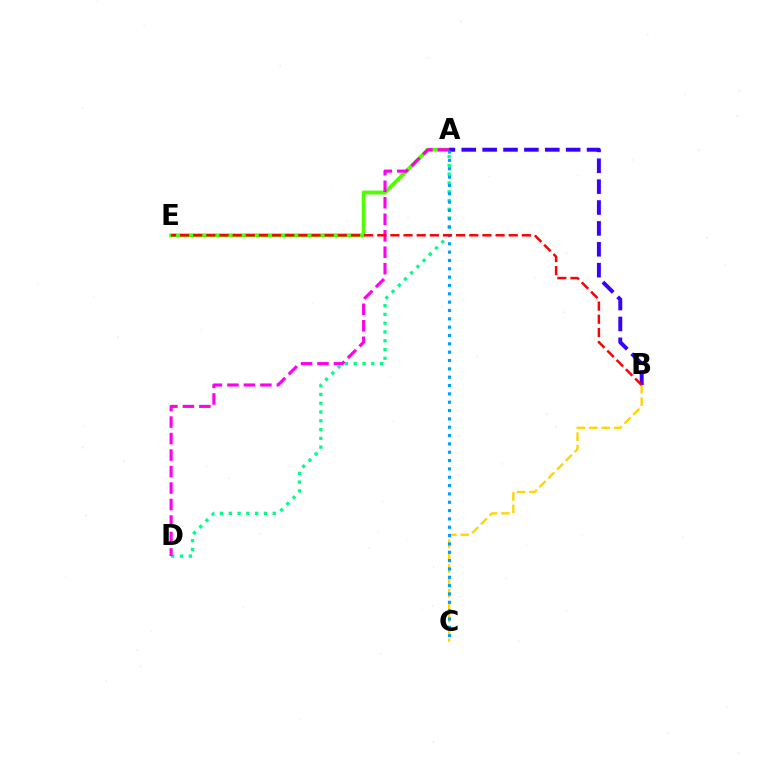{('A', 'E'): [{'color': '#4fff00', 'line_style': 'solid', 'thickness': 2.78}], ('A', 'D'): [{'color': '#00ff86', 'line_style': 'dotted', 'thickness': 2.39}, {'color': '#ff00ed', 'line_style': 'dashed', 'thickness': 2.24}], ('B', 'C'): [{'color': '#ffd500', 'line_style': 'dashed', 'thickness': 1.68}], ('A', 'B'): [{'color': '#3700ff', 'line_style': 'dashed', 'thickness': 2.84}], ('A', 'C'): [{'color': '#009eff', 'line_style': 'dotted', 'thickness': 2.27}], ('B', 'E'): [{'color': '#ff0000', 'line_style': 'dashed', 'thickness': 1.79}]}